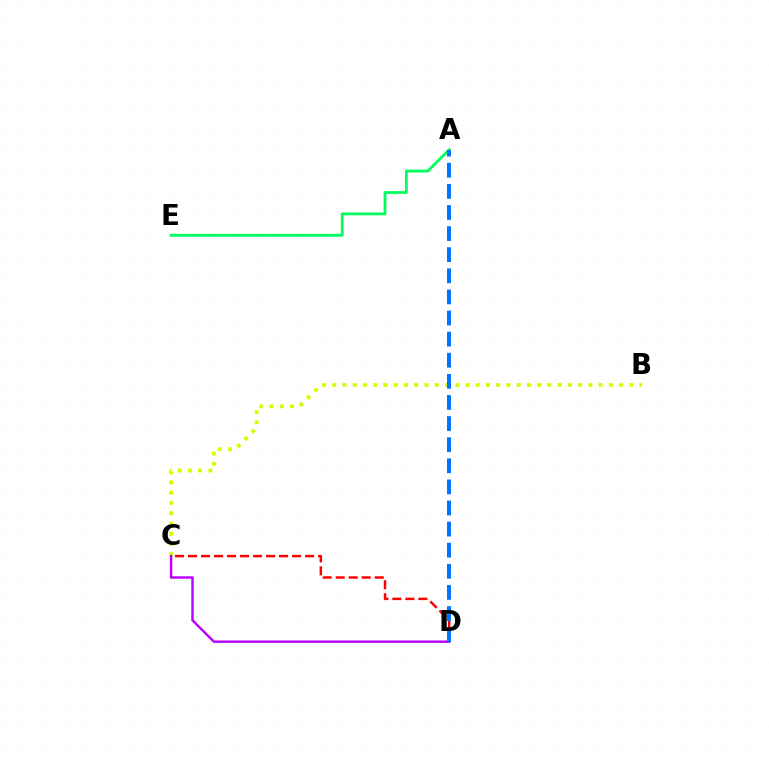{('B', 'C'): [{'color': '#d1ff00', 'line_style': 'dotted', 'thickness': 2.78}], ('A', 'E'): [{'color': '#00ff5c', 'line_style': 'solid', 'thickness': 2.01}], ('C', 'D'): [{'color': '#ff0000', 'line_style': 'dashed', 'thickness': 1.77}, {'color': '#b900ff', 'line_style': 'solid', 'thickness': 1.75}], ('A', 'D'): [{'color': '#0074ff', 'line_style': 'dashed', 'thickness': 2.87}]}